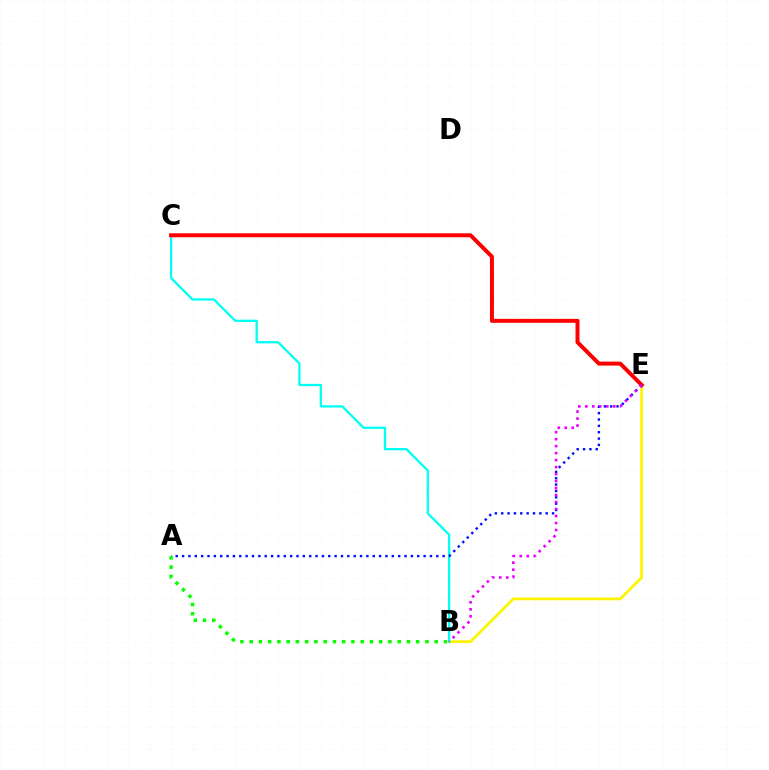{('B', 'E'): [{'color': '#fcf500', 'line_style': 'solid', 'thickness': 2.0}, {'color': '#ee00ff', 'line_style': 'dotted', 'thickness': 1.9}], ('B', 'C'): [{'color': '#00fff6', 'line_style': 'solid', 'thickness': 1.64}], ('C', 'E'): [{'color': '#ff0000', 'line_style': 'solid', 'thickness': 2.86}], ('A', 'E'): [{'color': '#0010ff', 'line_style': 'dotted', 'thickness': 1.73}], ('A', 'B'): [{'color': '#08ff00', 'line_style': 'dotted', 'thickness': 2.51}]}